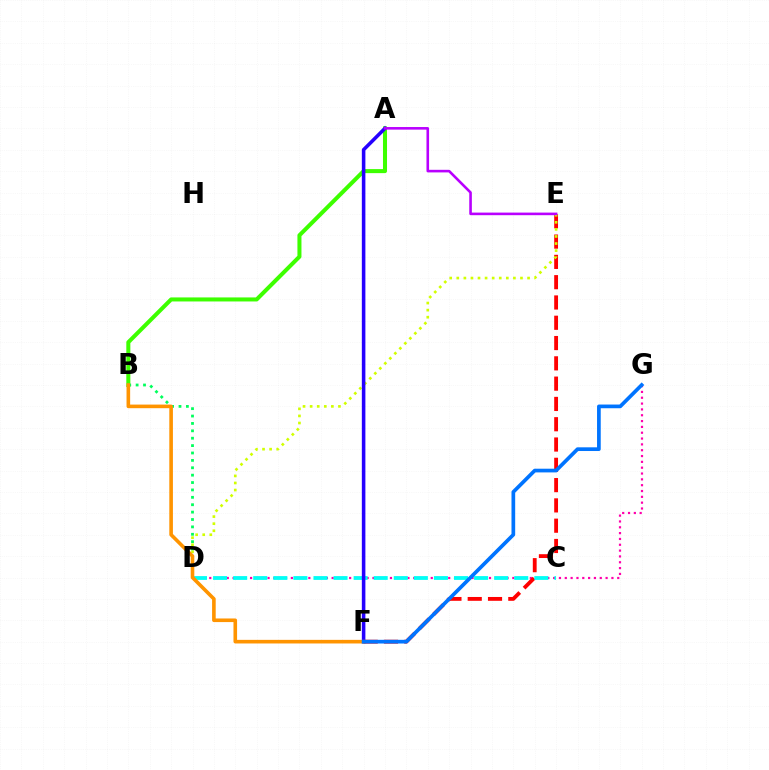{('D', 'G'): [{'color': '#ff00ac', 'line_style': 'dotted', 'thickness': 1.58}], ('E', 'F'): [{'color': '#ff0000', 'line_style': 'dashed', 'thickness': 2.76}], ('C', 'D'): [{'color': '#00fff6', 'line_style': 'dashed', 'thickness': 2.73}], ('A', 'B'): [{'color': '#3dff00', 'line_style': 'solid', 'thickness': 2.91}], ('B', 'D'): [{'color': '#00ff5c', 'line_style': 'dotted', 'thickness': 2.01}], ('D', 'E'): [{'color': '#d1ff00', 'line_style': 'dotted', 'thickness': 1.92}], ('A', 'F'): [{'color': '#2500ff', 'line_style': 'solid', 'thickness': 2.56}], ('B', 'F'): [{'color': '#ff9400', 'line_style': 'solid', 'thickness': 2.6}], ('A', 'E'): [{'color': '#b900ff', 'line_style': 'solid', 'thickness': 1.87}], ('F', 'G'): [{'color': '#0074ff', 'line_style': 'solid', 'thickness': 2.66}]}